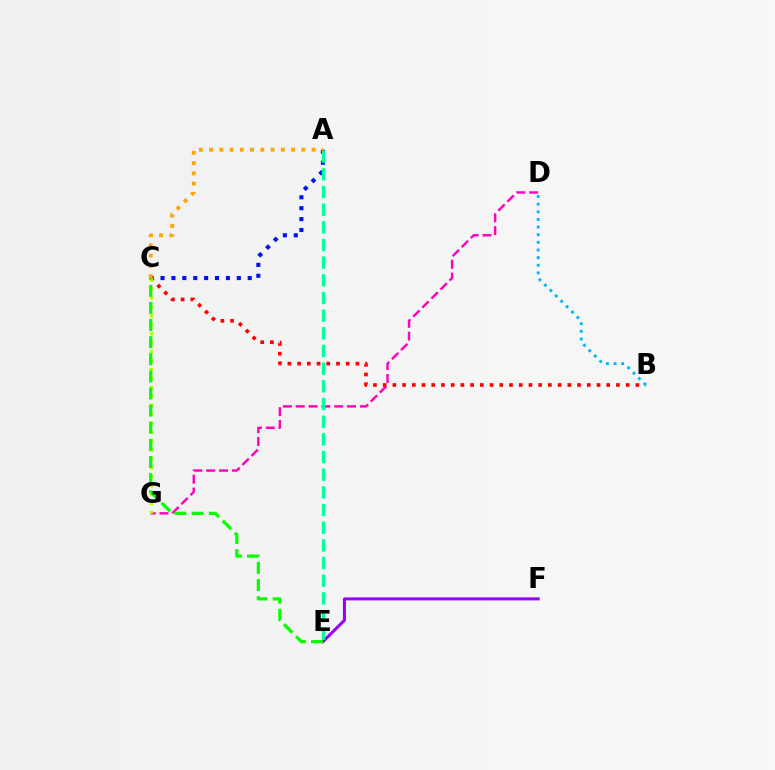{('A', 'C'): [{'color': '#0010ff', 'line_style': 'dotted', 'thickness': 2.96}, {'color': '#ffa500', 'line_style': 'dotted', 'thickness': 2.78}], ('D', 'G'): [{'color': '#ff00bd', 'line_style': 'dashed', 'thickness': 1.74}], ('B', 'C'): [{'color': '#ff0000', 'line_style': 'dotted', 'thickness': 2.64}], ('B', 'D'): [{'color': '#00b5ff', 'line_style': 'dotted', 'thickness': 2.08}], ('C', 'G'): [{'color': '#b3ff00', 'line_style': 'dotted', 'thickness': 2.43}], ('E', 'F'): [{'color': '#9b00ff', 'line_style': 'solid', 'thickness': 2.17}], ('A', 'E'): [{'color': '#00ff9d', 'line_style': 'dashed', 'thickness': 2.4}], ('C', 'E'): [{'color': '#08ff00', 'line_style': 'dashed', 'thickness': 2.33}]}